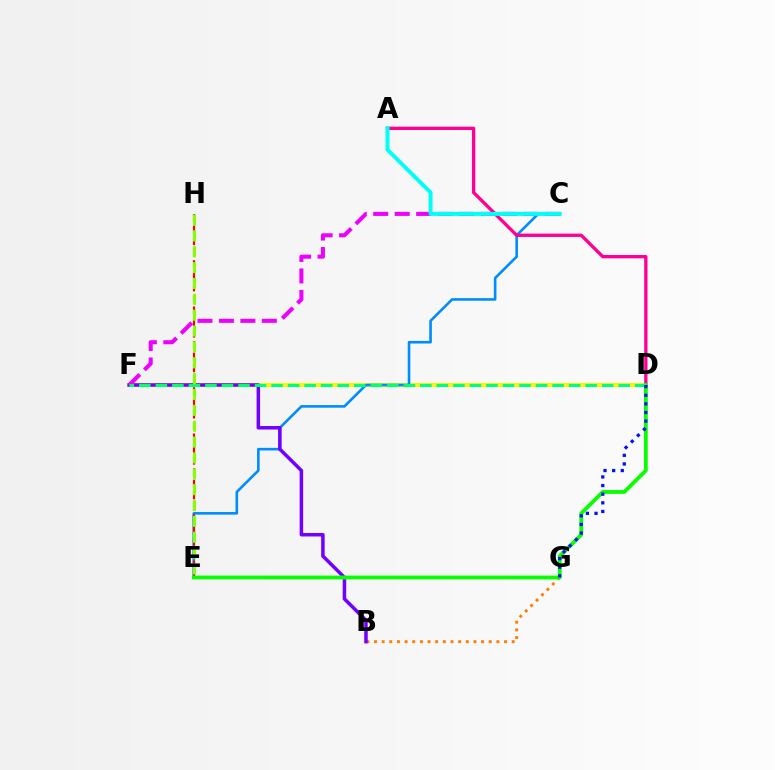{('D', 'F'): [{'color': '#fcf500', 'line_style': 'solid', 'thickness': 2.9}, {'color': '#00ff74', 'line_style': 'dashed', 'thickness': 2.25}], ('C', 'E'): [{'color': '#008cff', 'line_style': 'solid', 'thickness': 1.88}], ('B', 'G'): [{'color': '#ff7c00', 'line_style': 'dotted', 'thickness': 2.08}], ('B', 'F'): [{'color': '#7200ff', 'line_style': 'solid', 'thickness': 2.52}], ('C', 'F'): [{'color': '#ee00ff', 'line_style': 'dashed', 'thickness': 2.92}], ('E', 'H'): [{'color': '#ff0000', 'line_style': 'dashed', 'thickness': 1.57}, {'color': '#84ff00', 'line_style': 'dashed', 'thickness': 2.15}], ('A', 'D'): [{'color': '#ff0094', 'line_style': 'solid', 'thickness': 2.39}], ('D', 'E'): [{'color': '#08ff00', 'line_style': 'solid', 'thickness': 2.74}], ('A', 'C'): [{'color': '#00fff6', 'line_style': 'solid', 'thickness': 2.85}], ('D', 'G'): [{'color': '#0010ff', 'line_style': 'dotted', 'thickness': 2.34}]}